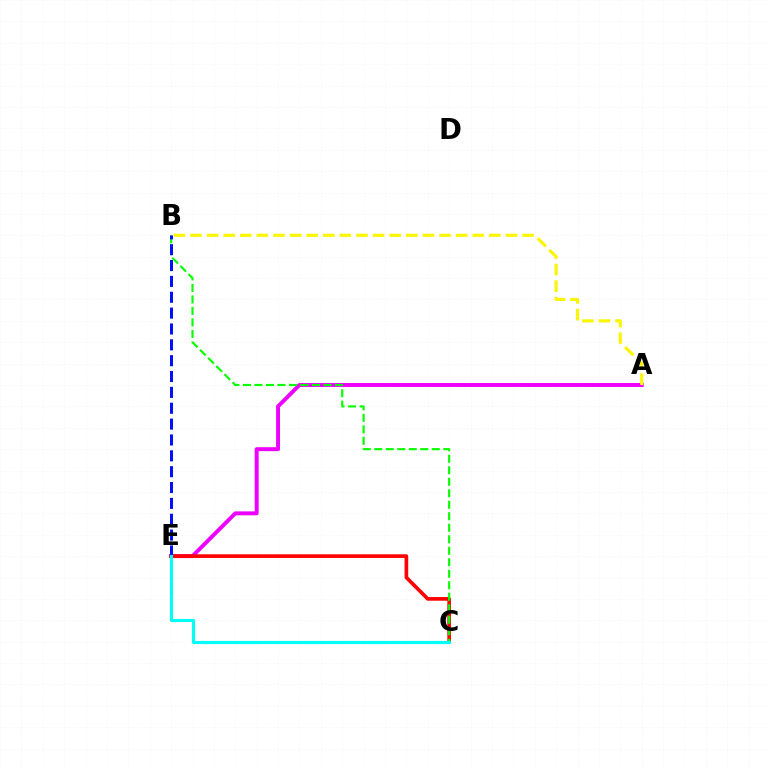{('A', 'E'): [{'color': '#ee00ff', 'line_style': 'solid', 'thickness': 2.84}], ('C', 'E'): [{'color': '#ff0000', 'line_style': 'solid', 'thickness': 2.63}, {'color': '#00fff6', 'line_style': 'solid', 'thickness': 2.25}], ('B', 'C'): [{'color': '#08ff00', 'line_style': 'dashed', 'thickness': 1.56}], ('B', 'E'): [{'color': '#0010ff', 'line_style': 'dashed', 'thickness': 2.15}], ('A', 'B'): [{'color': '#fcf500', 'line_style': 'dashed', 'thickness': 2.26}]}